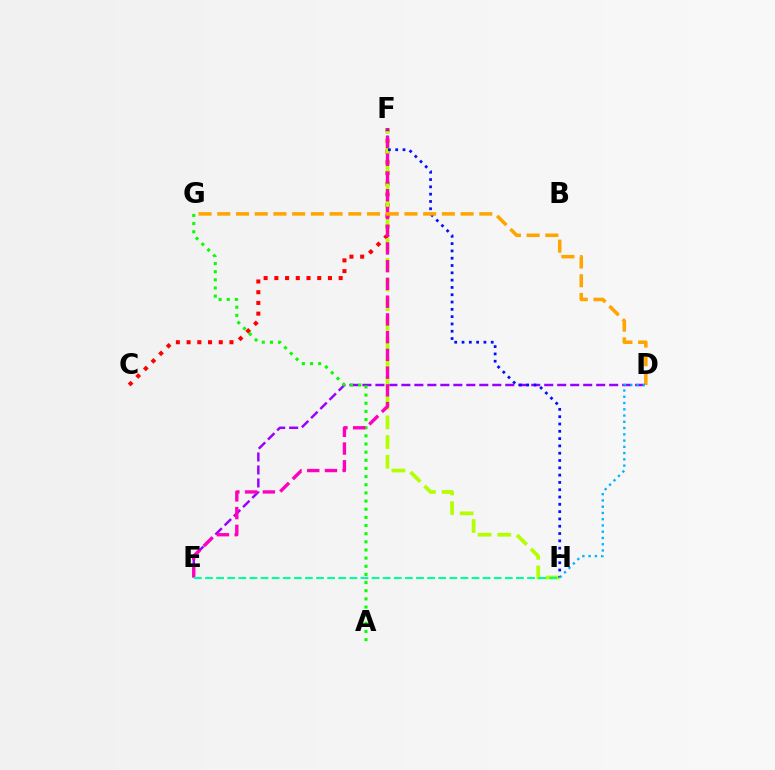{('D', 'E'): [{'color': '#9b00ff', 'line_style': 'dashed', 'thickness': 1.76}], ('C', 'F'): [{'color': '#ff0000', 'line_style': 'dotted', 'thickness': 2.91}], ('A', 'G'): [{'color': '#08ff00', 'line_style': 'dotted', 'thickness': 2.21}], ('F', 'H'): [{'color': '#b3ff00', 'line_style': 'dashed', 'thickness': 2.67}, {'color': '#0010ff', 'line_style': 'dotted', 'thickness': 1.98}], ('E', 'F'): [{'color': '#ff00bd', 'line_style': 'dashed', 'thickness': 2.41}], ('E', 'H'): [{'color': '#00ff9d', 'line_style': 'dashed', 'thickness': 1.51}], ('D', 'G'): [{'color': '#ffa500', 'line_style': 'dashed', 'thickness': 2.54}], ('D', 'H'): [{'color': '#00b5ff', 'line_style': 'dotted', 'thickness': 1.7}]}